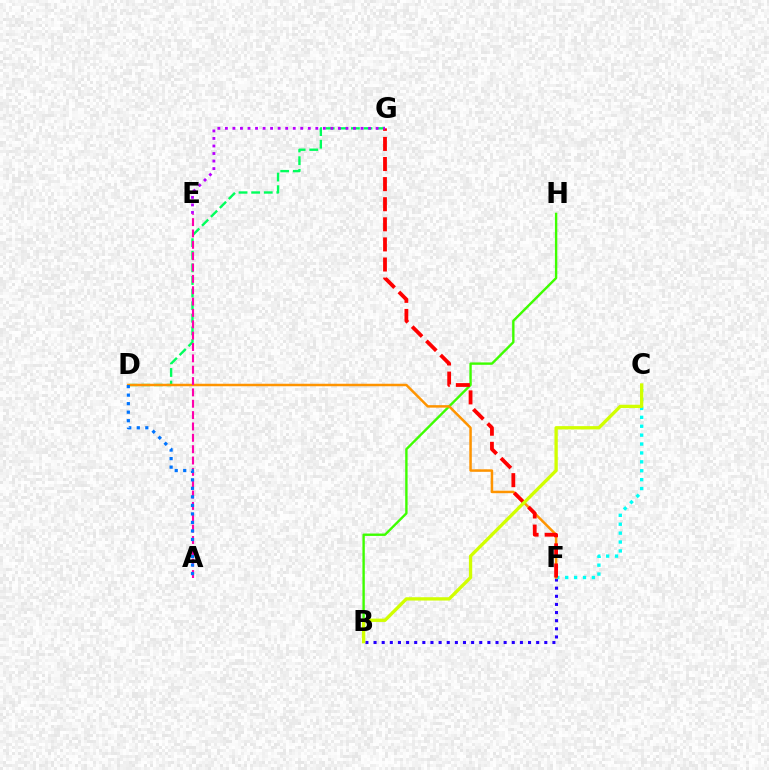{('D', 'G'): [{'color': '#00ff5c', 'line_style': 'dashed', 'thickness': 1.71}], ('B', 'F'): [{'color': '#2500ff', 'line_style': 'dotted', 'thickness': 2.21}], ('C', 'F'): [{'color': '#00fff6', 'line_style': 'dotted', 'thickness': 2.42}], ('B', 'H'): [{'color': '#3dff00', 'line_style': 'solid', 'thickness': 1.72}], ('D', 'F'): [{'color': '#ff9400', 'line_style': 'solid', 'thickness': 1.8}], ('A', 'E'): [{'color': '#ff00ac', 'line_style': 'dashed', 'thickness': 1.54}], ('F', 'G'): [{'color': '#ff0000', 'line_style': 'dashed', 'thickness': 2.73}], ('E', 'G'): [{'color': '#b900ff', 'line_style': 'dotted', 'thickness': 2.05}], ('A', 'D'): [{'color': '#0074ff', 'line_style': 'dotted', 'thickness': 2.32}], ('B', 'C'): [{'color': '#d1ff00', 'line_style': 'solid', 'thickness': 2.38}]}